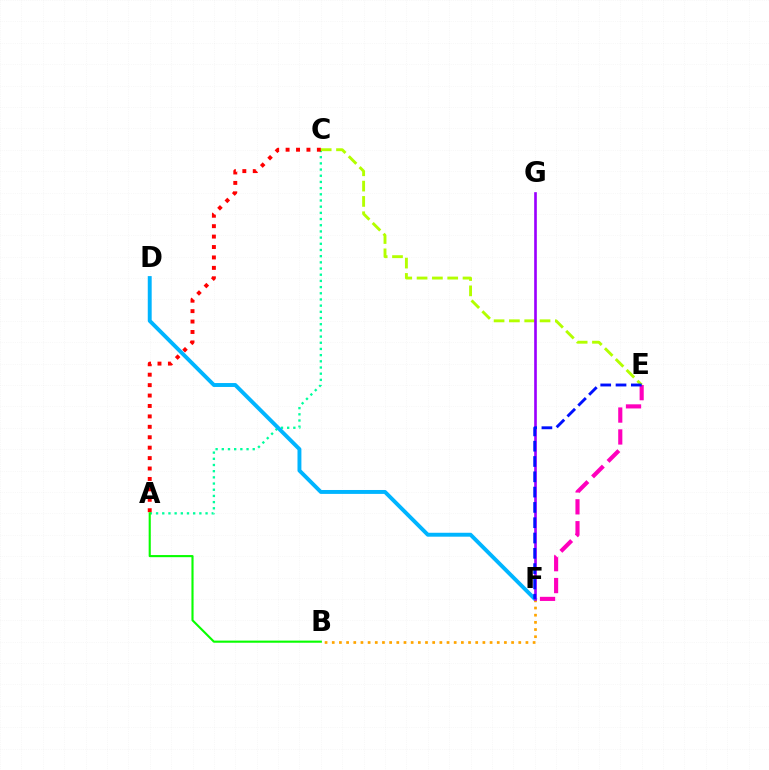{('A', 'C'): [{'color': '#00ff9d', 'line_style': 'dotted', 'thickness': 1.68}, {'color': '#ff0000', 'line_style': 'dotted', 'thickness': 2.83}], ('C', 'E'): [{'color': '#b3ff00', 'line_style': 'dashed', 'thickness': 2.08}], ('E', 'F'): [{'color': '#ff00bd', 'line_style': 'dashed', 'thickness': 2.97}, {'color': '#0010ff', 'line_style': 'dashed', 'thickness': 2.08}], ('D', 'F'): [{'color': '#00b5ff', 'line_style': 'solid', 'thickness': 2.82}], ('B', 'F'): [{'color': '#ffa500', 'line_style': 'dotted', 'thickness': 1.95}], ('F', 'G'): [{'color': '#9b00ff', 'line_style': 'solid', 'thickness': 1.91}], ('A', 'B'): [{'color': '#08ff00', 'line_style': 'solid', 'thickness': 1.53}]}